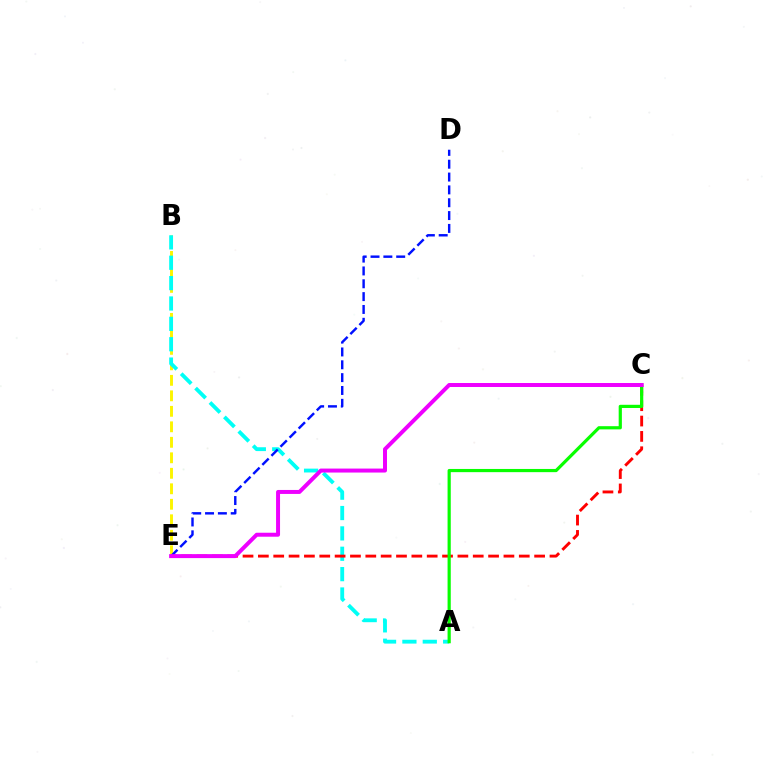{('B', 'E'): [{'color': '#fcf500', 'line_style': 'dashed', 'thickness': 2.1}], ('A', 'B'): [{'color': '#00fff6', 'line_style': 'dashed', 'thickness': 2.77}], ('C', 'E'): [{'color': '#ff0000', 'line_style': 'dashed', 'thickness': 2.08}, {'color': '#ee00ff', 'line_style': 'solid', 'thickness': 2.86}], ('A', 'C'): [{'color': '#08ff00', 'line_style': 'solid', 'thickness': 2.3}], ('D', 'E'): [{'color': '#0010ff', 'line_style': 'dashed', 'thickness': 1.74}]}